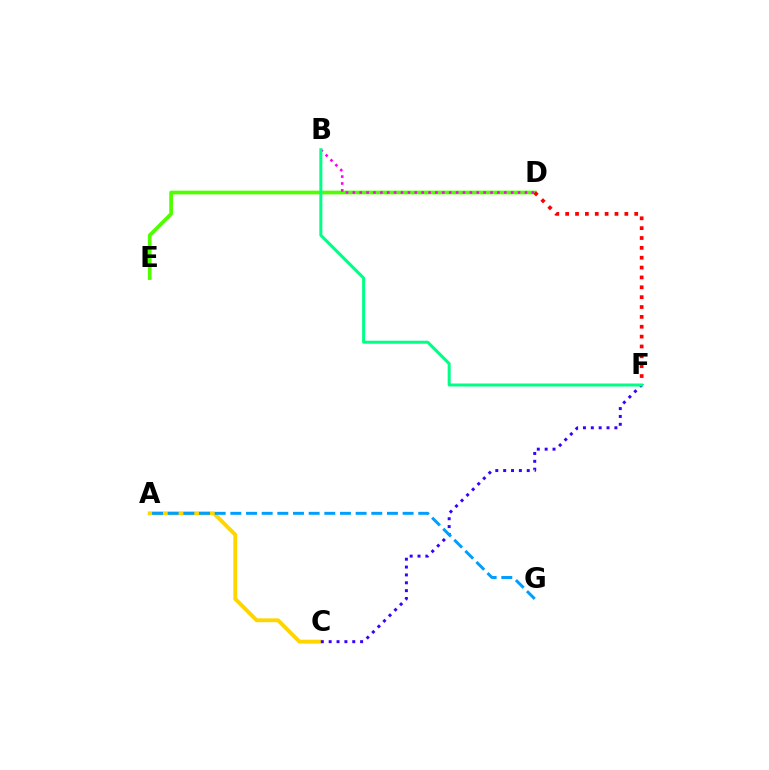{('D', 'E'): [{'color': '#4fff00', 'line_style': 'solid', 'thickness': 2.67}], ('A', 'C'): [{'color': '#ffd500', 'line_style': 'solid', 'thickness': 2.78}], ('C', 'F'): [{'color': '#3700ff', 'line_style': 'dotted', 'thickness': 2.14}], ('D', 'F'): [{'color': '#ff0000', 'line_style': 'dotted', 'thickness': 2.68}], ('A', 'G'): [{'color': '#009eff', 'line_style': 'dashed', 'thickness': 2.13}], ('B', 'D'): [{'color': '#ff00ed', 'line_style': 'dotted', 'thickness': 1.87}], ('B', 'F'): [{'color': '#00ff86', 'line_style': 'solid', 'thickness': 2.16}]}